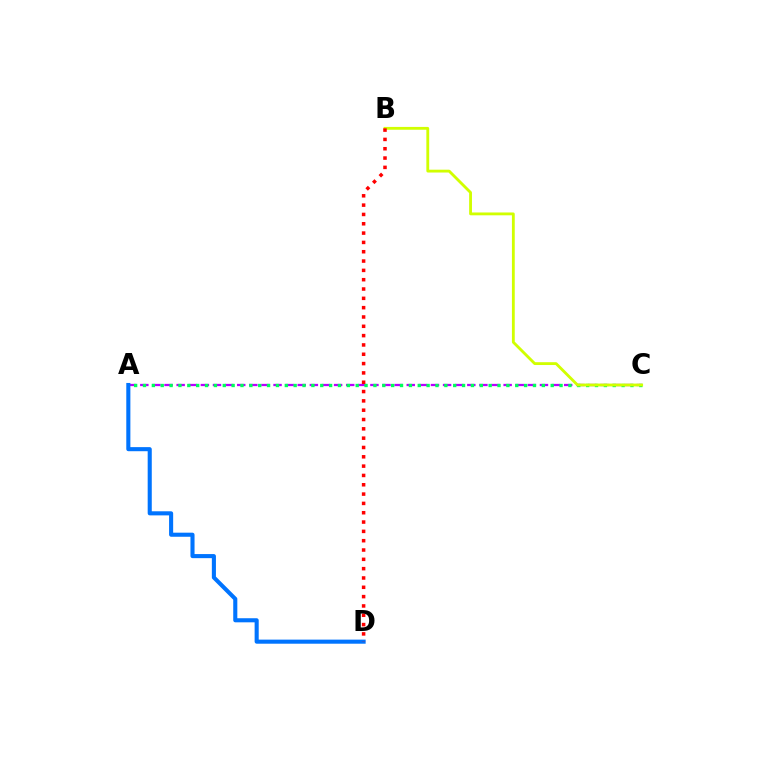{('A', 'C'): [{'color': '#b900ff', 'line_style': 'dashed', 'thickness': 1.65}, {'color': '#00ff5c', 'line_style': 'dotted', 'thickness': 2.41}], ('A', 'D'): [{'color': '#0074ff', 'line_style': 'solid', 'thickness': 2.94}], ('B', 'C'): [{'color': '#d1ff00', 'line_style': 'solid', 'thickness': 2.04}], ('B', 'D'): [{'color': '#ff0000', 'line_style': 'dotted', 'thickness': 2.53}]}